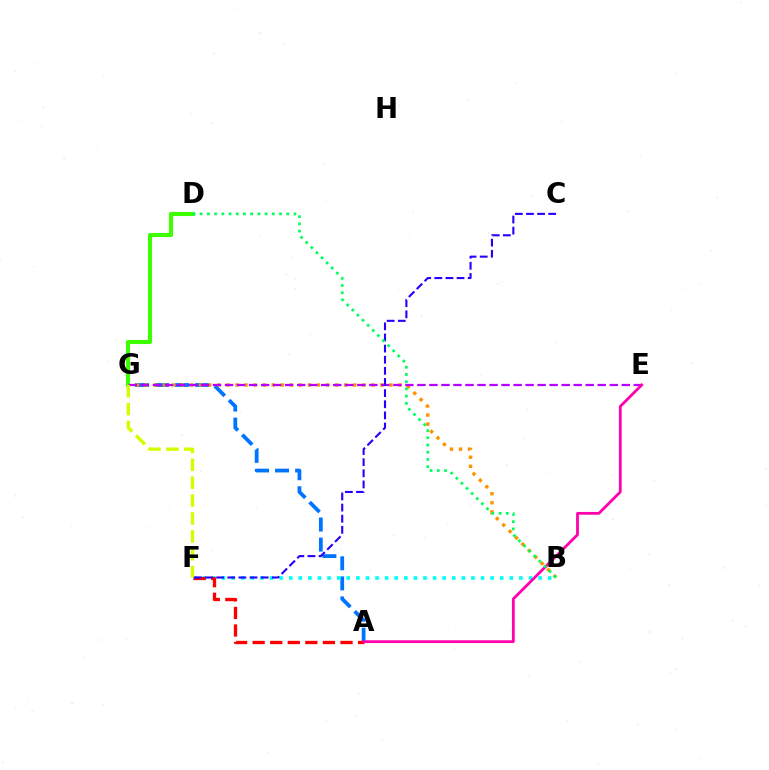{('A', 'G'): [{'color': '#0074ff', 'line_style': 'dashed', 'thickness': 2.72}], ('B', 'F'): [{'color': '#00fff6', 'line_style': 'dotted', 'thickness': 2.61}], ('B', 'G'): [{'color': '#ff9400', 'line_style': 'dotted', 'thickness': 2.46}], ('D', 'G'): [{'color': '#3dff00', 'line_style': 'solid', 'thickness': 2.94}], ('E', 'G'): [{'color': '#b900ff', 'line_style': 'dashed', 'thickness': 1.63}], ('A', 'F'): [{'color': '#ff0000', 'line_style': 'dashed', 'thickness': 2.39}], ('C', 'F'): [{'color': '#2500ff', 'line_style': 'dashed', 'thickness': 1.51}], ('A', 'E'): [{'color': '#ff00ac', 'line_style': 'solid', 'thickness': 2.0}], ('B', 'D'): [{'color': '#00ff5c', 'line_style': 'dotted', 'thickness': 1.96}], ('F', 'G'): [{'color': '#d1ff00', 'line_style': 'dashed', 'thickness': 2.43}]}